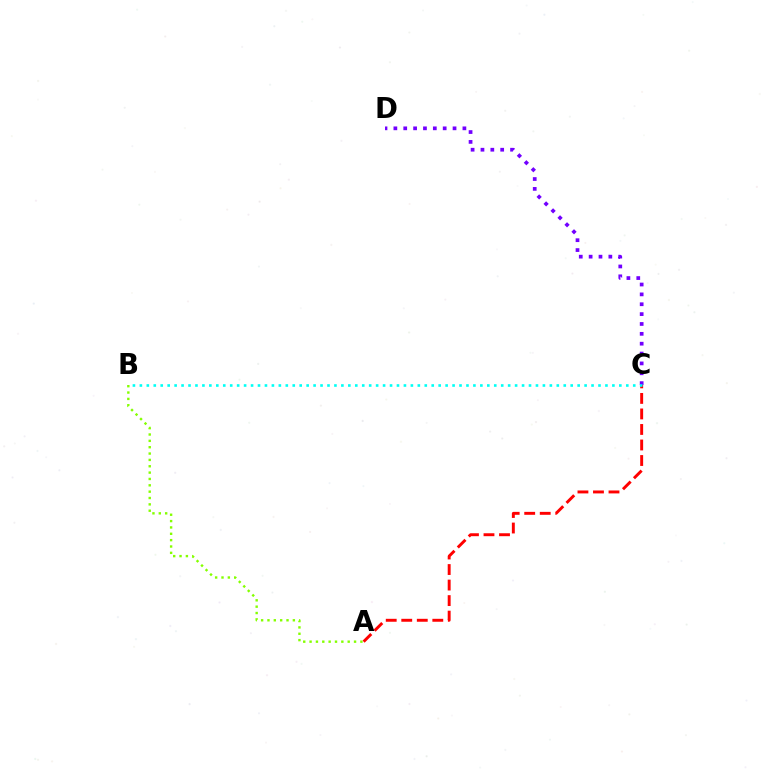{('A', 'C'): [{'color': '#ff0000', 'line_style': 'dashed', 'thickness': 2.11}], ('C', 'D'): [{'color': '#7200ff', 'line_style': 'dotted', 'thickness': 2.68}], ('A', 'B'): [{'color': '#84ff00', 'line_style': 'dotted', 'thickness': 1.73}], ('B', 'C'): [{'color': '#00fff6', 'line_style': 'dotted', 'thickness': 1.89}]}